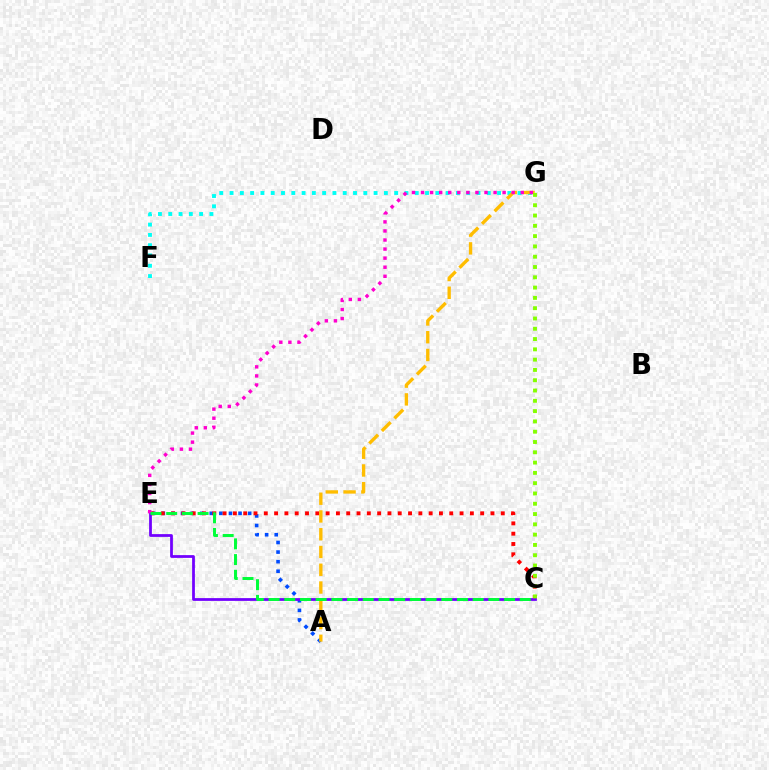{('F', 'G'): [{'color': '#00fff6', 'line_style': 'dotted', 'thickness': 2.8}], ('A', 'E'): [{'color': '#004bff', 'line_style': 'dotted', 'thickness': 2.61}], ('C', 'E'): [{'color': '#ff0000', 'line_style': 'dotted', 'thickness': 2.8}, {'color': '#7200ff', 'line_style': 'solid', 'thickness': 1.99}, {'color': '#00ff39', 'line_style': 'dashed', 'thickness': 2.13}], ('A', 'G'): [{'color': '#ffbd00', 'line_style': 'dashed', 'thickness': 2.41}], ('C', 'G'): [{'color': '#84ff00', 'line_style': 'dotted', 'thickness': 2.8}], ('E', 'G'): [{'color': '#ff00cf', 'line_style': 'dotted', 'thickness': 2.46}]}